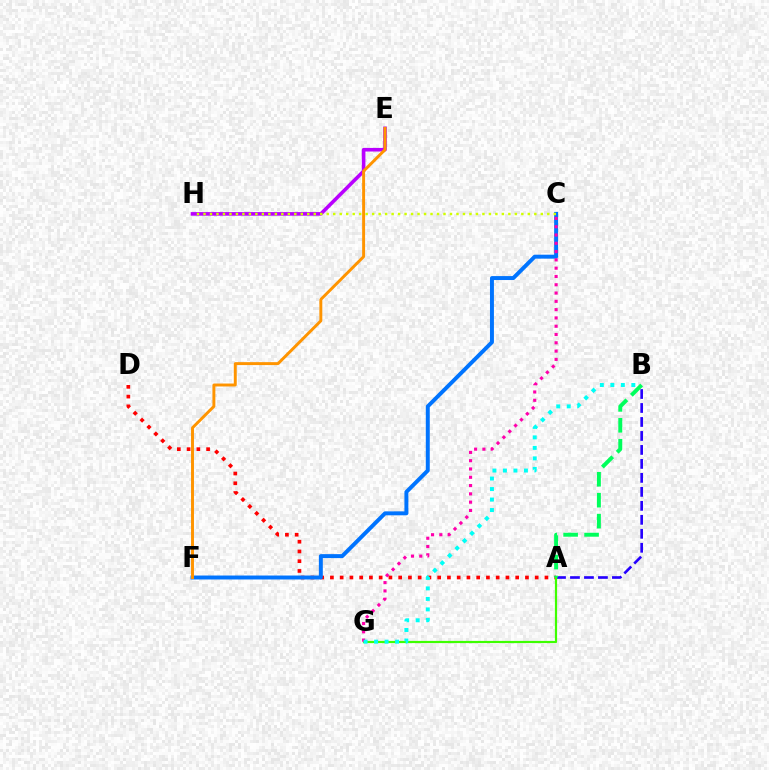{('A', 'D'): [{'color': '#ff0000', 'line_style': 'dotted', 'thickness': 2.65}], ('A', 'B'): [{'color': '#2500ff', 'line_style': 'dashed', 'thickness': 1.9}, {'color': '#00ff5c', 'line_style': 'dashed', 'thickness': 2.84}], ('C', 'F'): [{'color': '#0074ff', 'line_style': 'solid', 'thickness': 2.84}], ('E', 'H'): [{'color': '#b900ff', 'line_style': 'solid', 'thickness': 2.59}], ('A', 'G'): [{'color': '#3dff00', 'line_style': 'solid', 'thickness': 1.58}], ('C', 'G'): [{'color': '#ff00ac', 'line_style': 'dotted', 'thickness': 2.25}], ('E', 'F'): [{'color': '#ff9400', 'line_style': 'solid', 'thickness': 2.11}], ('B', 'G'): [{'color': '#00fff6', 'line_style': 'dotted', 'thickness': 2.85}], ('C', 'H'): [{'color': '#d1ff00', 'line_style': 'dotted', 'thickness': 1.76}]}